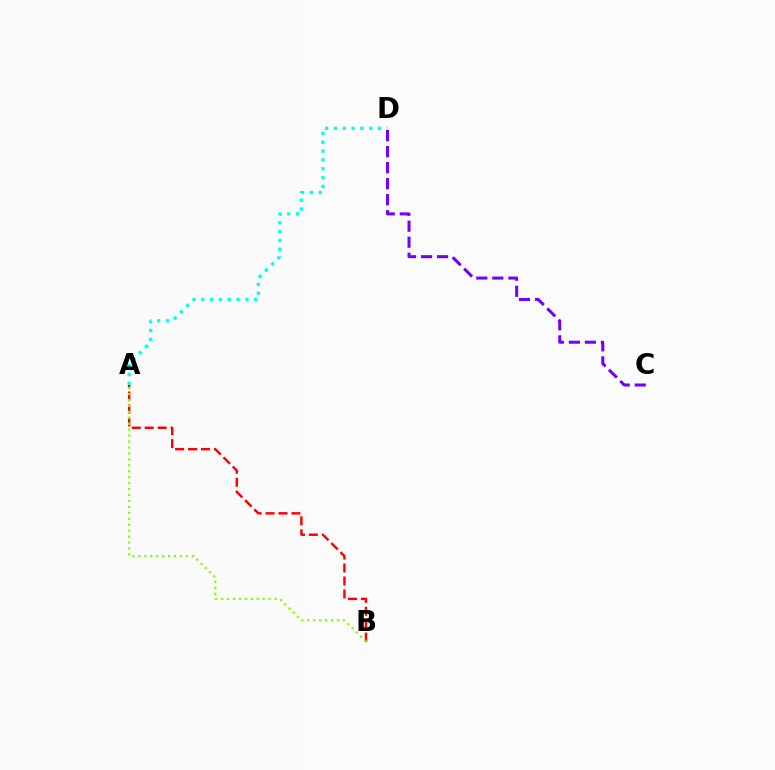{('A', 'B'): [{'color': '#ff0000', 'line_style': 'dashed', 'thickness': 1.76}, {'color': '#84ff00', 'line_style': 'dotted', 'thickness': 1.61}], ('C', 'D'): [{'color': '#7200ff', 'line_style': 'dashed', 'thickness': 2.18}], ('A', 'D'): [{'color': '#00fff6', 'line_style': 'dotted', 'thickness': 2.4}]}